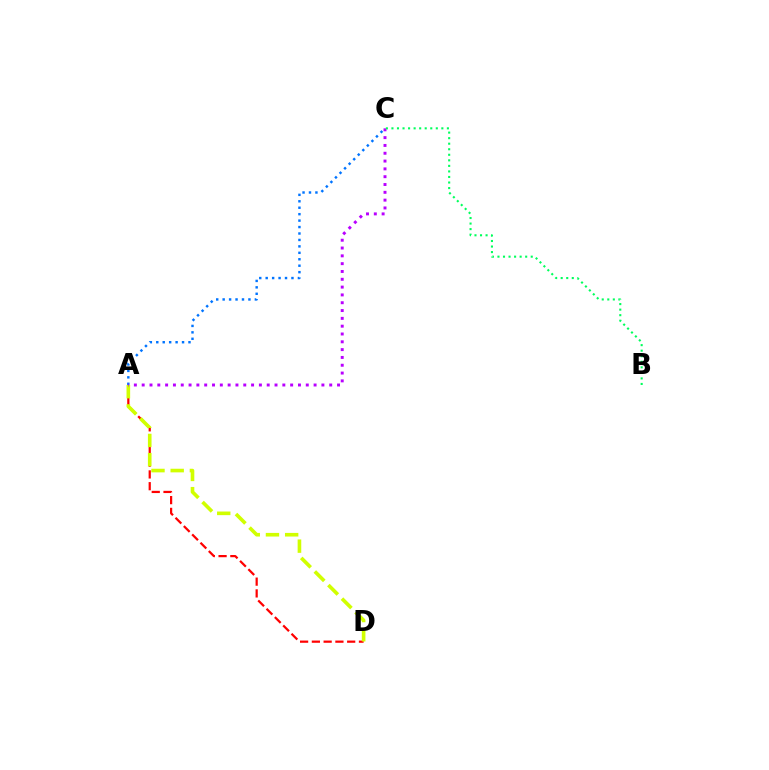{('A', 'D'): [{'color': '#ff0000', 'line_style': 'dashed', 'thickness': 1.6}, {'color': '#d1ff00', 'line_style': 'dashed', 'thickness': 2.61}], ('A', 'C'): [{'color': '#0074ff', 'line_style': 'dotted', 'thickness': 1.75}, {'color': '#b900ff', 'line_style': 'dotted', 'thickness': 2.12}], ('B', 'C'): [{'color': '#00ff5c', 'line_style': 'dotted', 'thickness': 1.51}]}